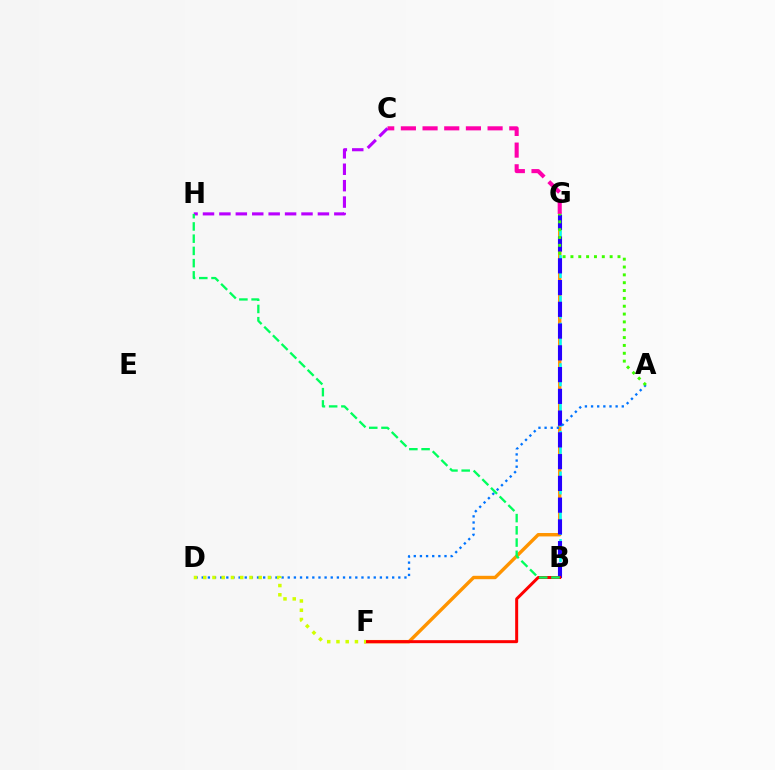{('F', 'G'): [{'color': '#ff9400', 'line_style': 'solid', 'thickness': 2.45}], ('C', 'G'): [{'color': '#ff00ac', 'line_style': 'dashed', 'thickness': 2.94}], ('B', 'G'): [{'color': '#00fff6', 'line_style': 'dashed', 'thickness': 1.84}, {'color': '#2500ff', 'line_style': 'dashed', 'thickness': 2.96}], ('B', 'F'): [{'color': '#ff0000', 'line_style': 'solid', 'thickness': 2.15}], ('C', 'H'): [{'color': '#b900ff', 'line_style': 'dashed', 'thickness': 2.23}], ('A', 'D'): [{'color': '#0074ff', 'line_style': 'dotted', 'thickness': 1.67}], ('A', 'G'): [{'color': '#3dff00', 'line_style': 'dotted', 'thickness': 2.13}], ('D', 'F'): [{'color': '#d1ff00', 'line_style': 'dotted', 'thickness': 2.51}], ('B', 'H'): [{'color': '#00ff5c', 'line_style': 'dashed', 'thickness': 1.66}]}